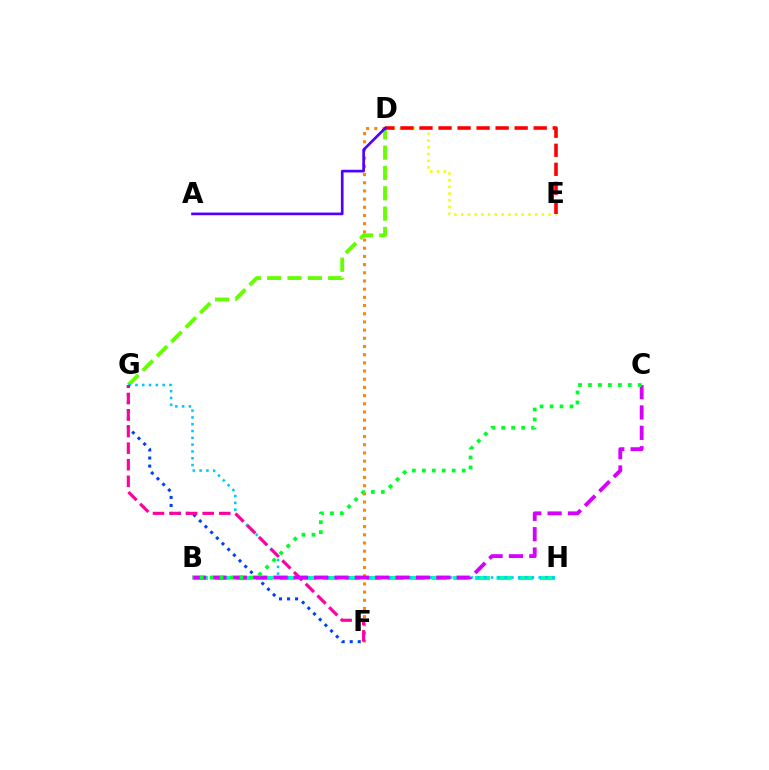{('B', 'H'): [{'color': '#00ffaf', 'line_style': 'dashed', 'thickness': 2.94}], ('D', 'G'): [{'color': '#66ff00', 'line_style': 'dashed', 'thickness': 2.76}], ('F', 'G'): [{'color': '#003fff', 'line_style': 'dotted', 'thickness': 2.18}, {'color': '#ff00a0', 'line_style': 'dashed', 'thickness': 2.25}], ('D', 'F'): [{'color': '#ff8800', 'line_style': 'dotted', 'thickness': 2.22}], ('G', 'H'): [{'color': '#00c7ff', 'line_style': 'dotted', 'thickness': 1.85}], ('D', 'E'): [{'color': '#eeff00', 'line_style': 'dotted', 'thickness': 1.83}, {'color': '#ff0000', 'line_style': 'dashed', 'thickness': 2.59}], ('A', 'D'): [{'color': '#4f00ff', 'line_style': 'solid', 'thickness': 1.92}], ('B', 'C'): [{'color': '#d600ff', 'line_style': 'dashed', 'thickness': 2.77}, {'color': '#00ff27', 'line_style': 'dotted', 'thickness': 2.71}]}